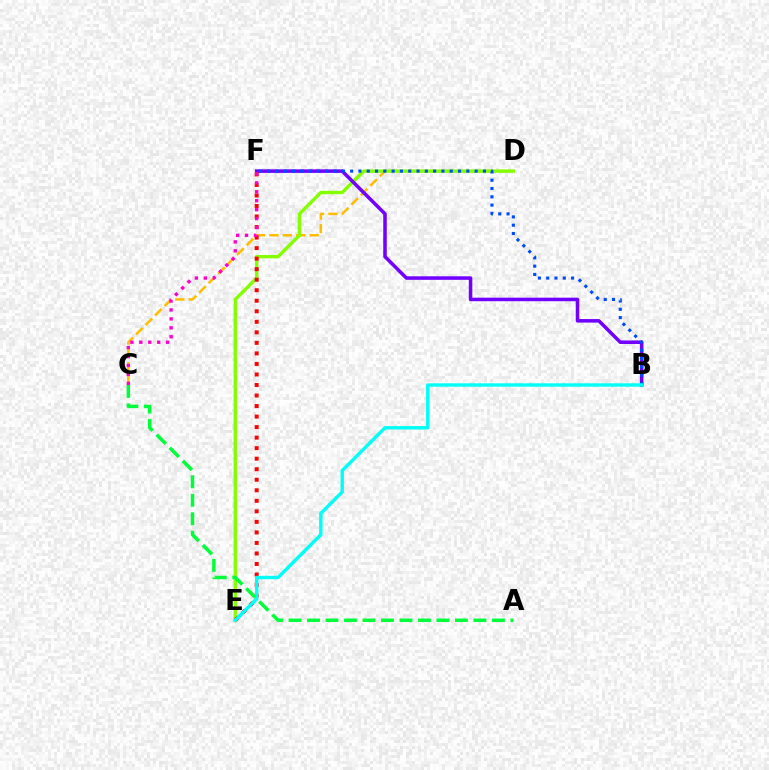{('C', 'D'): [{'color': '#ffbd00', 'line_style': 'dashed', 'thickness': 1.82}], ('D', 'E'): [{'color': '#84ff00', 'line_style': 'solid', 'thickness': 2.44}], ('B', 'F'): [{'color': '#7200ff', 'line_style': 'solid', 'thickness': 2.54}, {'color': '#004bff', 'line_style': 'dotted', 'thickness': 2.25}], ('E', 'F'): [{'color': '#ff0000', 'line_style': 'dotted', 'thickness': 2.86}], ('C', 'F'): [{'color': '#ff00cf', 'line_style': 'dotted', 'thickness': 2.43}], ('A', 'C'): [{'color': '#00ff39', 'line_style': 'dashed', 'thickness': 2.51}], ('B', 'E'): [{'color': '#00fff6', 'line_style': 'solid', 'thickness': 2.45}]}